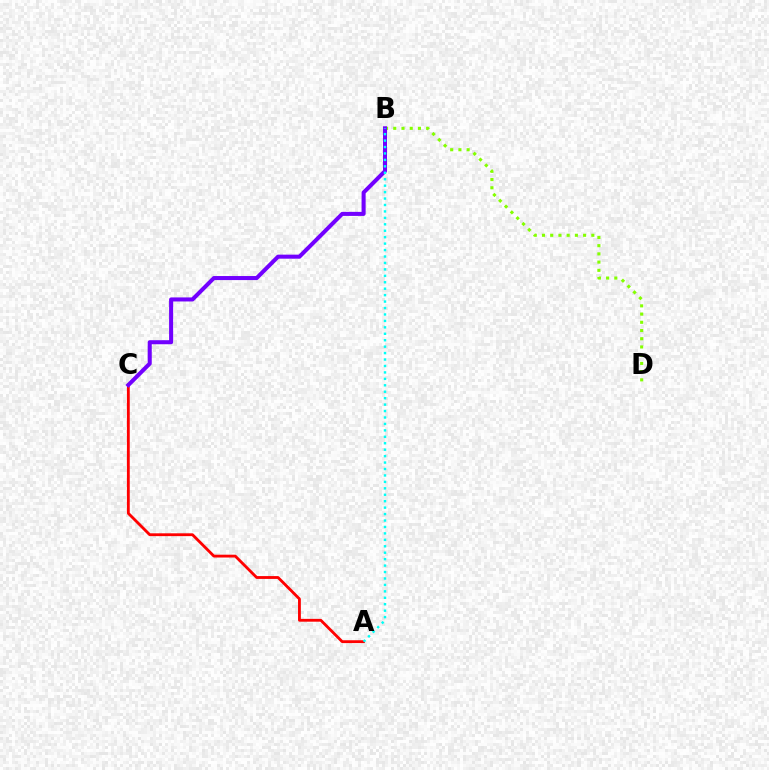{('A', 'C'): [{'color': '#ff0000', 'line_style': 'solid', 'thickness': 2.03}], ('B', 'D'): [{'color': '#84ff00', 'line_style': 'dotted', 'thickness': 2.23}], ('B', 'C'): [{'color': '#7200ff', 'line_style': 'solid', 'thickness': 2.91}], ('A', 'B'): [{'color': '#00fff6', 'line_style': 'dotted', 'thickness': 1.75}]}